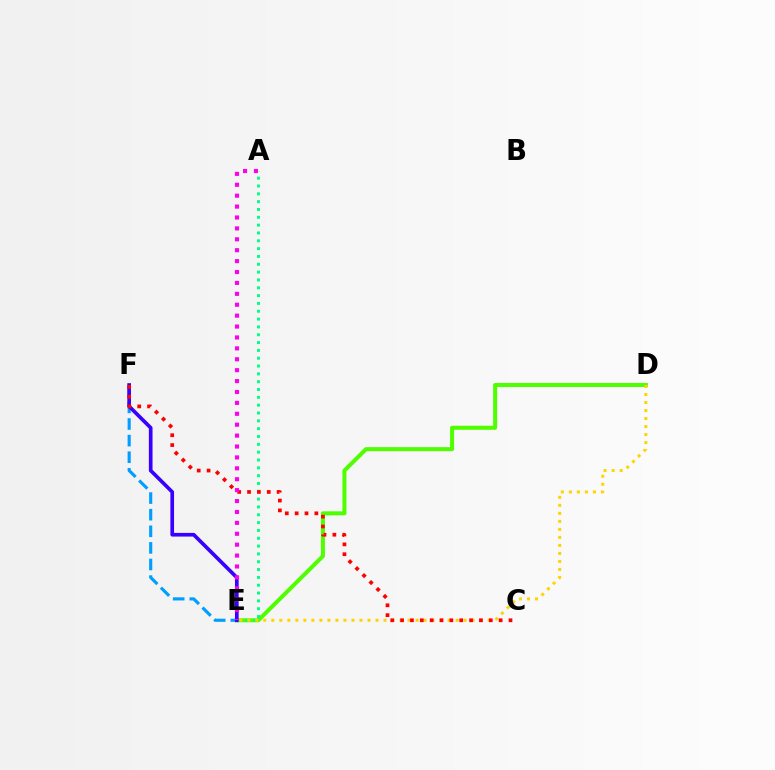{('D', 'E'): [{'color': '#4fff00', 'line_style': 'solid', 'thickness': 2.91}, {'color': '#ffd500', 'line_style': 'dotted', 'thickness': 2.18}], ('E', 'F'): [{'color': '#009eff', 'line_style': 'dashed', 'thickness': 2.26}, {'color': '#3700ff', 'line_style': 'solid', 'thickness': 2.64}], ('A', 'E'): [{'color': '#00ff86', 'line_style': 'dotted', 'thickness': 2.13}, {'color': '#ff00ed', 'line_style': 'dotted', 'thickness': 2.96}], ('C', 'F'): [{'color': '#ff0000', 'line_style': 'dotted', 'thickness': 2.68}]}